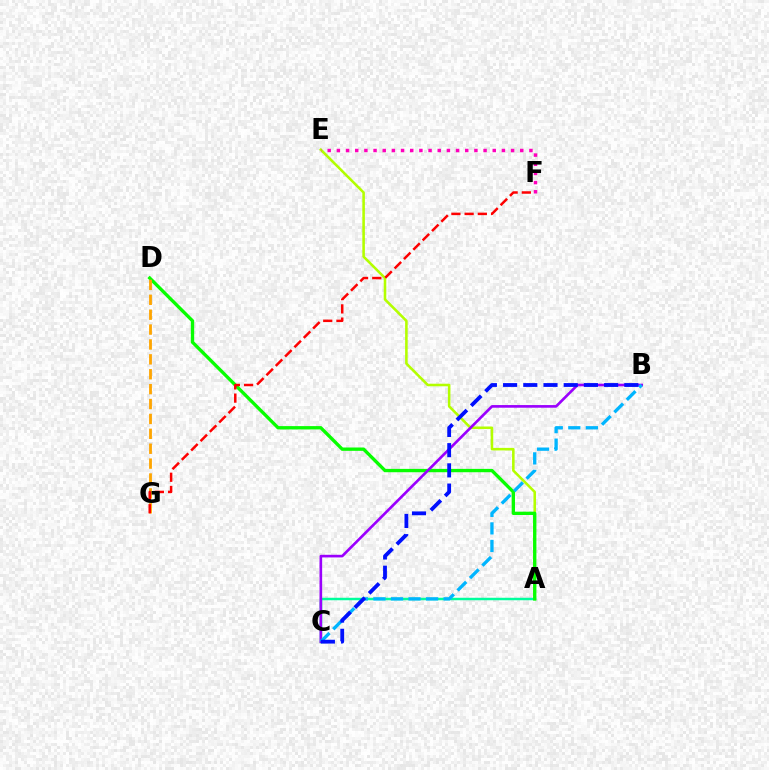{('A', 'E'): [{'color': '#b3ff00', 'line_style': 'solid', 'thickness': 1.85}], ('A', 'C'): [{'color': '#00ff9d', 'line_style': 'solid', 'thickness': 1.79}], ('A', 'D'): [{'color': '#08ff00', 'line_style': 'solid', 'thickness': 2.41}], ('E', 'F'): [{'color': '#ff00bd', 'line_style': 'dotted', 'thickness': 2.49}], ('B', 'C'): [{'color': '#9b00ff', 'line_style': 'solid', 'thickness': 1.9}, {'color': '#00b5ff', 'line_style': 'dashed', 'thickness': 2.38}, {'color': '#0010ff', 'line_style': 'dashed', 'thickness': 2.74}], ('D', 'G'): [{'color': '#ffa500', 'line_style': 'dashed', 'thickness': 2.02}], ('F', 'G'): [{'color': '#ff0000', 'line_style': 'dashed', 'thickness': 1.8}]}